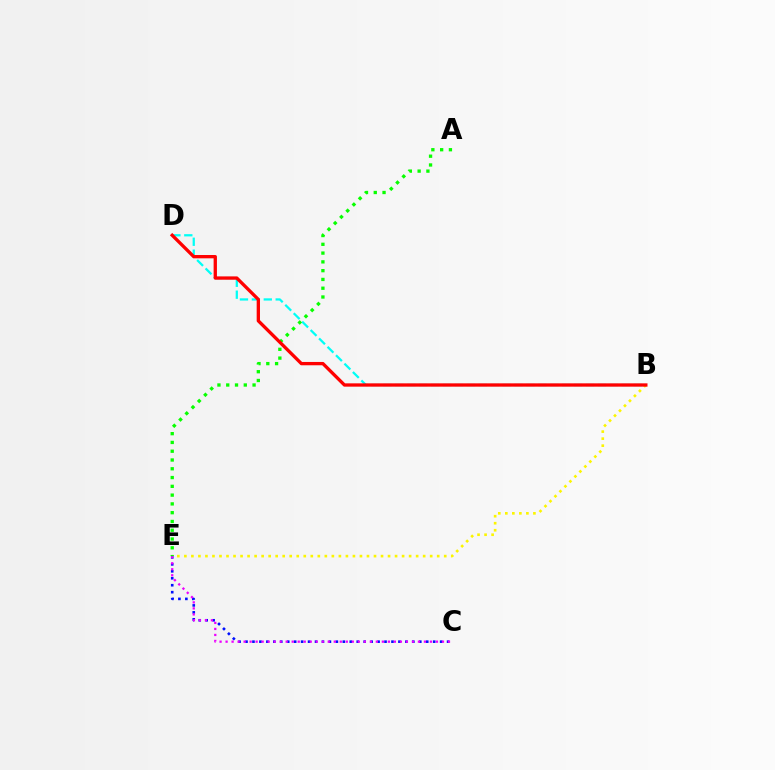{('C', 'E'): [{'color': '#0010ff', 'line_style': 'dotted', 'thickness': 1.89}, {'color': '#ee00ff', 'line_style': 'dotted', 'thickness': 1.63}], ('B', 'E'): [{'color': '#fcf500', 'line_style': 'dotted', 'thickness': 1.91}], ('B', 'D'): [{'color': '#00fff6', 'line_style': 'dashed', 'thickness': 1.62}, {'color': '#ff0000', 'line_style': 'solid', 'thickness': 2.39}], ('A', 'E'): [{'color': '#08ff00', 'line_style': 'dotted', 'thickness': 2.39}]}